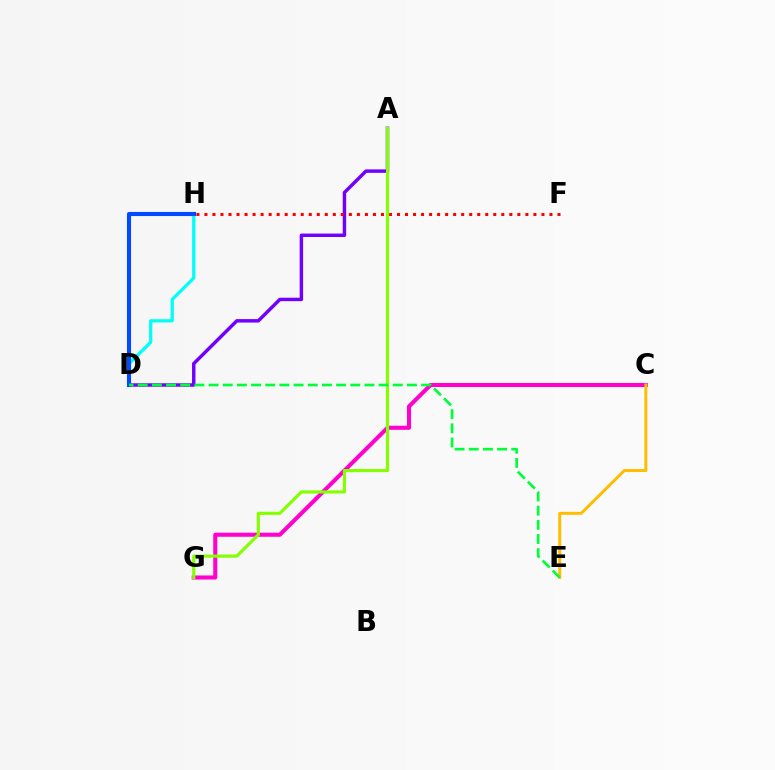{('A', 'D'): [{'color': '#7200ff', 'line_style': 'solid', 'thickness': 2.49}], ('F', 'H'): [{'color': '#ff0000', 'line_style': 'dotted', 'thickness': 2.18}], ('D', 'H'): [{'color': '#00fff6', 'line_style': 'solid', 'thickness': 2.35}, {'color': '#004bff', 'line_style': 'solid', 'thickness': 2.95}], ('C', 'G'): [{'color': '#ff00cf', 'line_style': 'solid', 'thickness': 2.92}], ('A', 'G'): [{'color': '#84ff00', 'line_style': 'solid', 'thickness': 2.25}], ('C', 'E'): [{'color': '#ffbd00', 'line_style': 'solid', 'thickness': 2.13}], ('D', 'E'): [{'color': '#00ff39', 'line_style': 'dashed', 'thickness': 1.93}]}